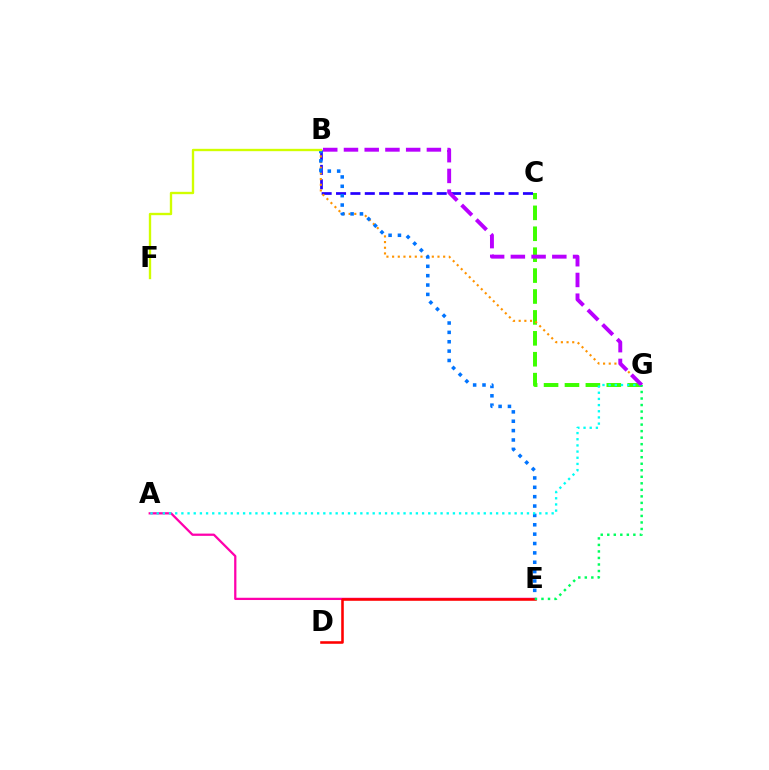{('A', 'E'): [{'color': '#ff00ac', 'line_style': 'solid', 'thickness': 1.63}], ('B', 'C'): [{'color': '#2500ff', 'line_style': 'dashed', 'thickness': 1.95}], ('C', 'G'): [{'color': '#3dff00', 'line_style': 'dashed', 'thickness': 2.84}], ('B', 'G'): [{'color': '#ff9400', 'line_style': 'dotted', 'thickness': 1.54}, {'color': '#b900ff', 'line_style': 'dashed', 'thickness': 2.82}], ('B', 'E'): [{'color': '#0074ff', 'line_style': 'dotted', 'thickness': 2.54}], ('B', 'F'): [{'color': '#d1ff00', 'line_style': 'solid', 'thickness': 1.7}], ('A', 'G'): [{'color': '#00fff6', 'line_style': 'dotted', 'thickness': 1.68}], ('D', 'E'): [{'color': '#ff0000', 'line_style': 'solid', 'thickness': 1.85}], ('E', 'G'): [{'color': '#00ff5c', 'line_style': 'dotted', 'thickness': 1.77}]}